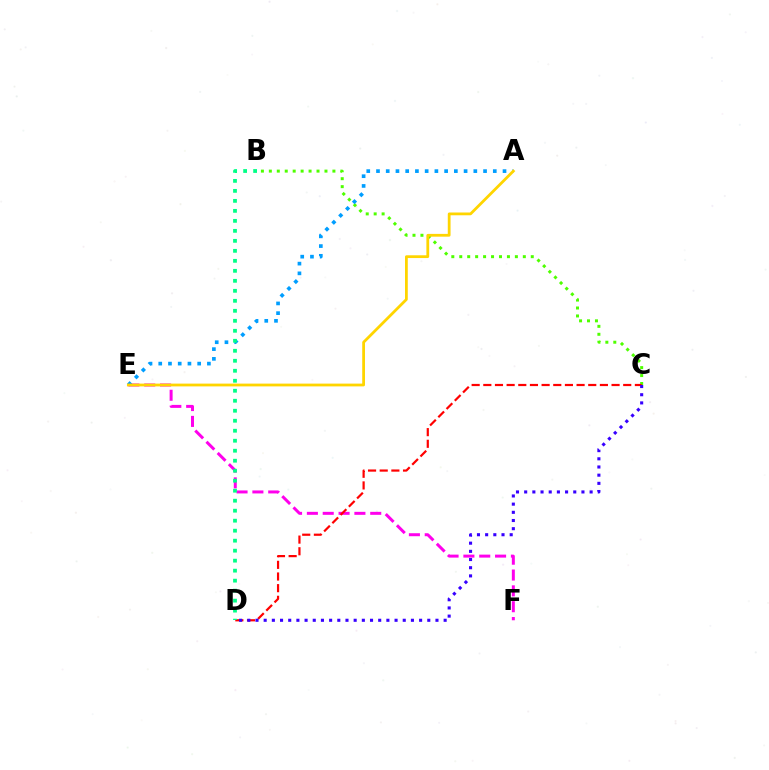{('E', 'F'): [{'color': '#ff00ed', 'line_style': 'dashed', 'thickness': 2.15}], ('B', 'C'): [{'color': '#4fff00', 'line_style': 'dotted', 'thickness': 2.16}], ('C', 'D'): [{'color': '#ff0000', 'line_style': 'dashed', 'thickness': 1.58}, {'color': '#3700ff', 'line_style': 'dotted', 'thickness': 2.22}], ('A', 'E'): [{'color': '#009eff', 'line_style': 'dotted', 'thickness': 2.64}, {'color': '#ffd500', 'line_style': 'solid', 'thickness': 2.0}], ('B', 'D'): [{'color': '#00ff86', 'line_style': 'dotted', 'thickness': 2.72}]}